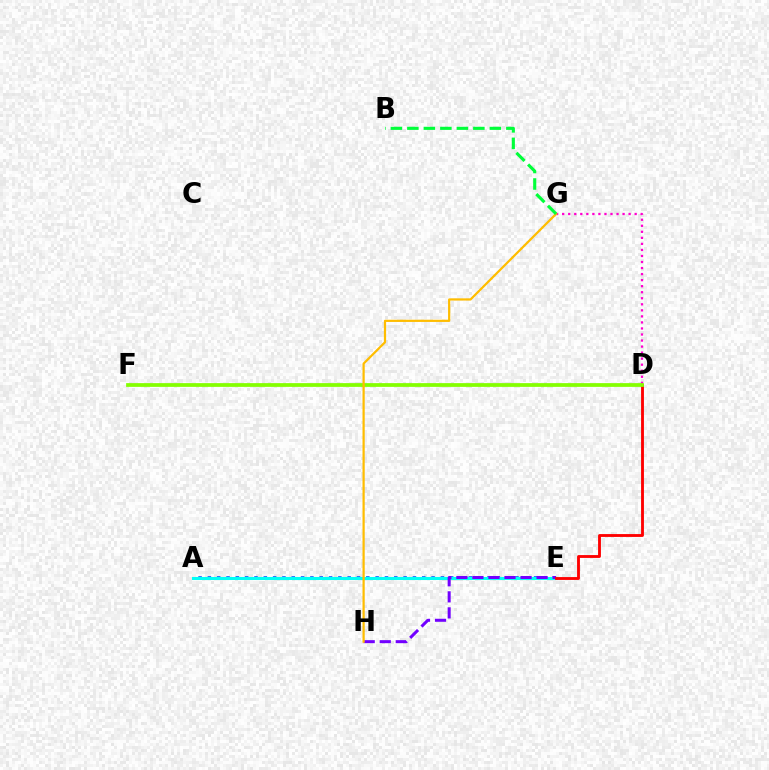{('A', 'E'): [{'color': '#004bff', 'line_style': 'dotted', 'thickness': 2.53}, {'color': '#00fff6', 'line_style': 'solid', 'thickness': 2.2}], ('D', 'G'): [{'color': '#ff00cf', 'line_style': 'dotted', 'thickness': 1.64}], ('E', 'H'): [{'color': '#7200ff', 'line_style': 'dashed', 'thickness': 2.18}], ('D', 'E'): [{'color': '#ff0000', 'line_style': 'solid', 'thickness': 2.05}], ('D', 'F'): [{'color': '#84ff00', 'line_style': 'solid', 'thickness': 2.7}], ('G', 'H'): [{'color': '#ffbd00', 'line_style': 'solid', 'thickness': 1.6}], ('B', 'G'): [{'color': '#00ff39', 'line_style': 'dashed', 'thickness': 2.24}]}